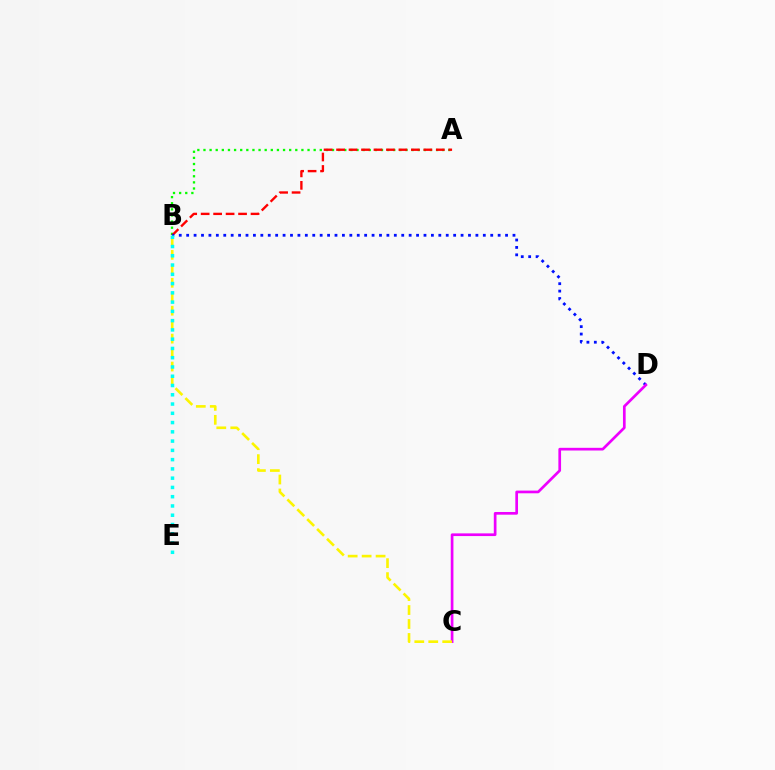{('A', 'B'): [{'color': '#08ff00', 'line_style': 'dotted', 'thickness': 1.66}, {'color': '#ff0000', 'line_style': 'dashed', 'thickness': 1.69}], ('B', 'D'): [{'color': '#0010ff', 'line_style': 'dotted', 'thickness': 2.01}], ('C', 'D'): [{'color': '#ee00ff', 'line_style': 'solid', 'thickness': 1.94}], ('B', 'C'): [{'color': '#fcf500', 'line_style': 'dashed', 'thickness': 1.9}], ('B', 'E'): [{'color': '#00fff6', 'line_style': 'dotted', 'thickness': 2.52}]}